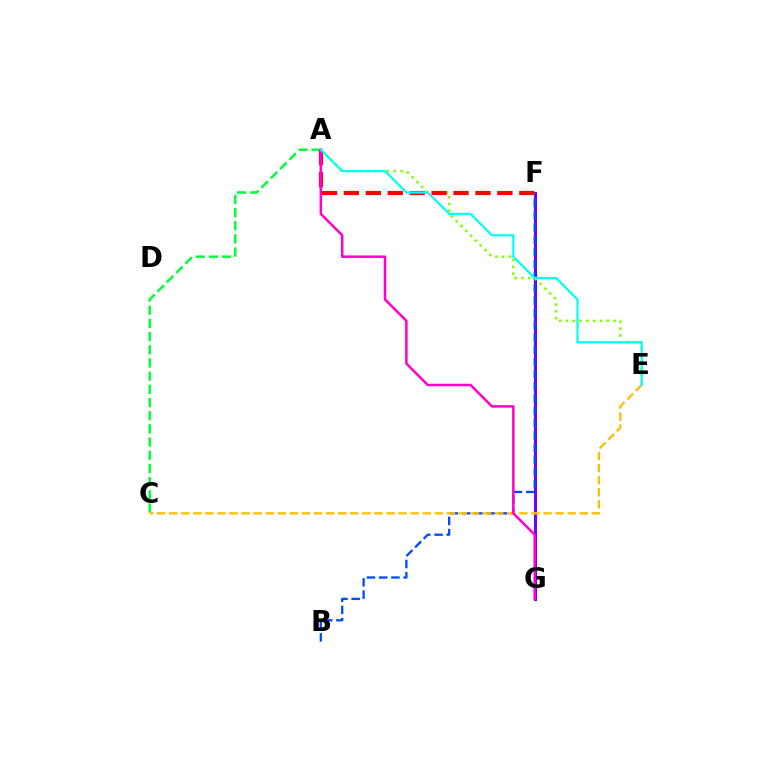{('F', 'G'): [{'color': '#7200ff', 'line_style': 'solid', 'thickness': 2.17}], ('B', 'F'): [{'color': '#004bff', 'line_style': 'dashed', 'thickness': 1.66}], ('A', 'E'): [{'color': '#84ff00', 'line_style': 'dotted', 'thickness': 1.85}, {'color': '#00fff6', 'line_style': 'solid', 'thickness': 1.59}], ('A', 'C'): [{'color': '#00ff39', 'line_style': 'dashed', 'thickness': 1.79}], ('A', 'F'): [{'color': '#ff0000', 'line_style': 'dashed', 'thickness': 2.98}], ('C', 'E'): [{'color': '#ffbd00', 'line_style': 'dashed', 'thickness': 1.64}], ('A', 'G'): [{'color': '#ff00cf', 'line_style': 'solid', 'thickness': 1.8}]}